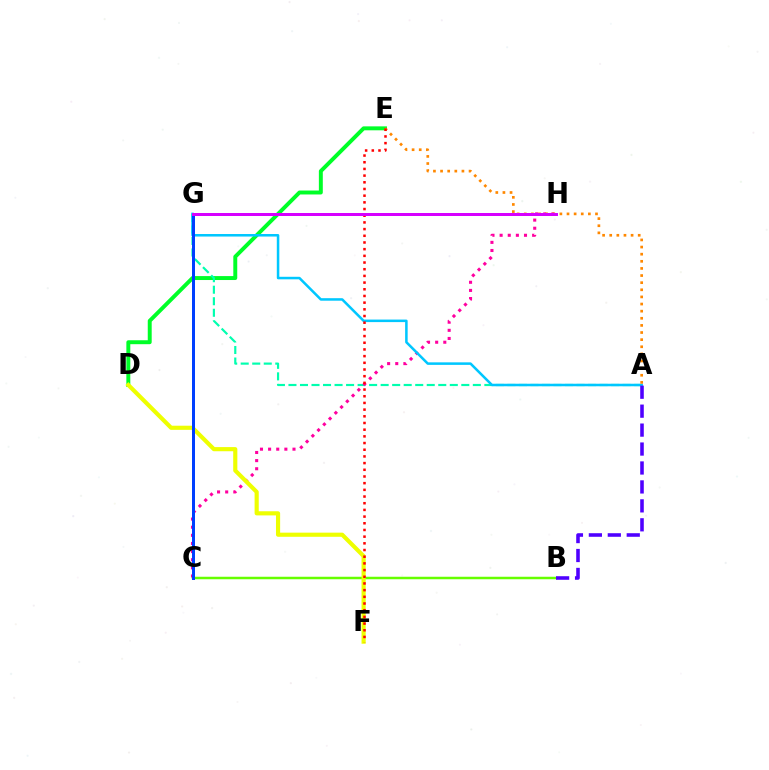{('D', 'E'): [{'color': '#00ff27', 'line_style': 'solid', 'thickness': 2.84}], ('A', 'G'): [{'color': '#00ffaf', 'line_style': 'dashed', 'thickness': 1.57}, {'color': '#00c7ff', 'line_style': 'solid', 'thickness': 1.82}], ('C', 'H'): [{'color': '#ff00a0', 'line_style': 'dotted', 'thickness': 2.21}], ('B', 'C'): [{'color': '#66ff00', 'line_style': 'solid', 'thickness': 1.8}], ('D', 'F'): [{'color': '#eeff00', 'line_style': 'solid', 'thickness': 2.98}], ('A', 'B'): [{'color': '#4f00ff', 'line_style': 'dashed', 'thickness': 2.57}], ('A', 'E'): [{'color': '#ff8800', 'line_style': 'dotted', 'thickness': 1.94}], ('E', 'F'): [{'color': '#ff0000', 'line_style': 'dotted', 'thickness': 1.82}], ('C', 'G'): [{'color': '#003fff', 'line_style': 'solid', 'thickness': 2.16}], ('G', 'H'): [{'color': '#d600ff', 'line_style': 'solid', 'thickness': 2.16}]}